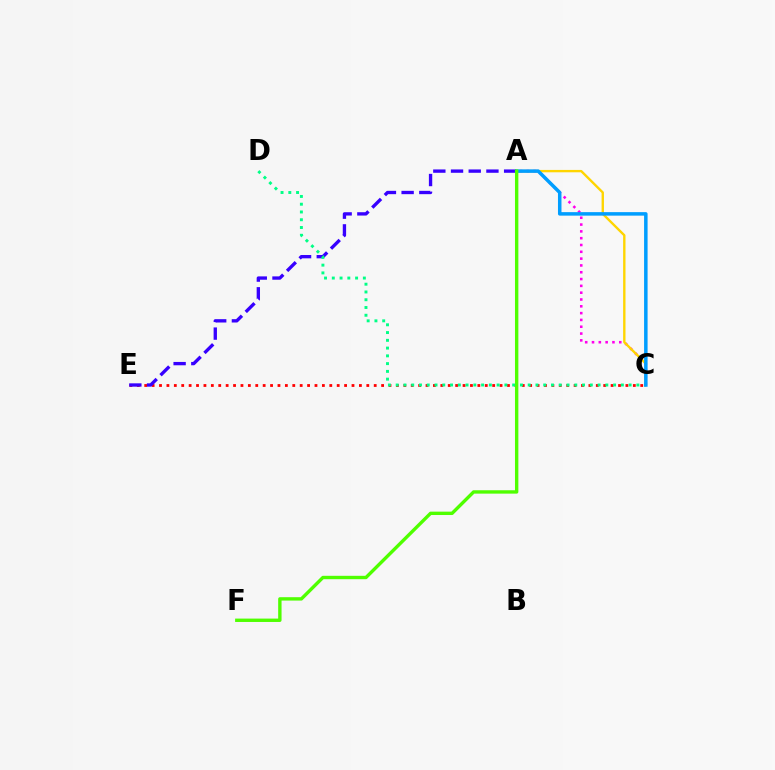{('A', 'C'): [{'color': '#ff00ed', 'line_style': 'dotted', 'thickness': 1.85}, {'color': '#ffd500', 'line_style': 'solid', 'thickness': 1.7}, {'color': '#009eff', 'line_style': 'solid', 'thickness': 2.52}], ('C', 'E'): [{'color': '#ff0000', 'line_style': 'dotted', 'thickness': 2.01}], ('A', 'E'): [{'color': '#3700ff', 'line_style': 'dashed', 'thickness': 2.4}], ('C', 'D'): [{'color': '#00ff86', 'line_style': 'dotted', 'thickness': 2.11}], ('A', 'F'): [{'color': '#4fff00', 'line_style': 'solid', 'thickness': 2.43}]}